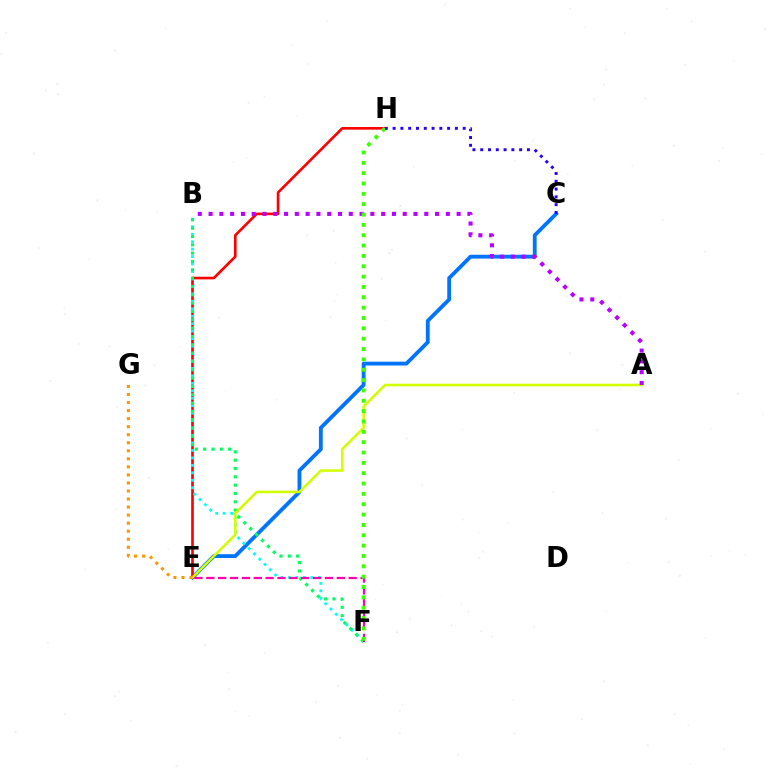{('C', 'E'): [{'color': '#0074ff', 'line_style': 'solid', 'thickness': 2.75}], ('E', 'H'): [{'color': '#ff0000', 'line_style': 'solid', 'thickness': 1.9}], ('B', 'F'): [{'color': '#00fff6', 'line_style': 'dotted', 'thickness': 2.03}, {'color': '#00ff5c', 'line_style': 'dotted', 'thickness': 2.26}], ('A', 'E'): [{'color': '#d1ff00', 'line_style': 'solid', 'thickness': 1.85}], ('E', 'F'): [{'color': '#ff00ac', 'line_style': 'dashed', 'thickness': 1.61}], ('A', 'B'): [{'color': '#b900ff', 'line_style': 'dotted', 'thickness': 2.93}], ('F', 'H'): [{'color': '#3dff00', 'line_style': 'dotted', 'thickness': 2.81}], ('E', 'G'): [{'color': '#ff9400', 'line_style': 'dotted', 'thickness': 2.18}], ('C', 'H'): [{'color': '#2500ff', 'line_style': 'dotted', 'thickness': 2.12}]}